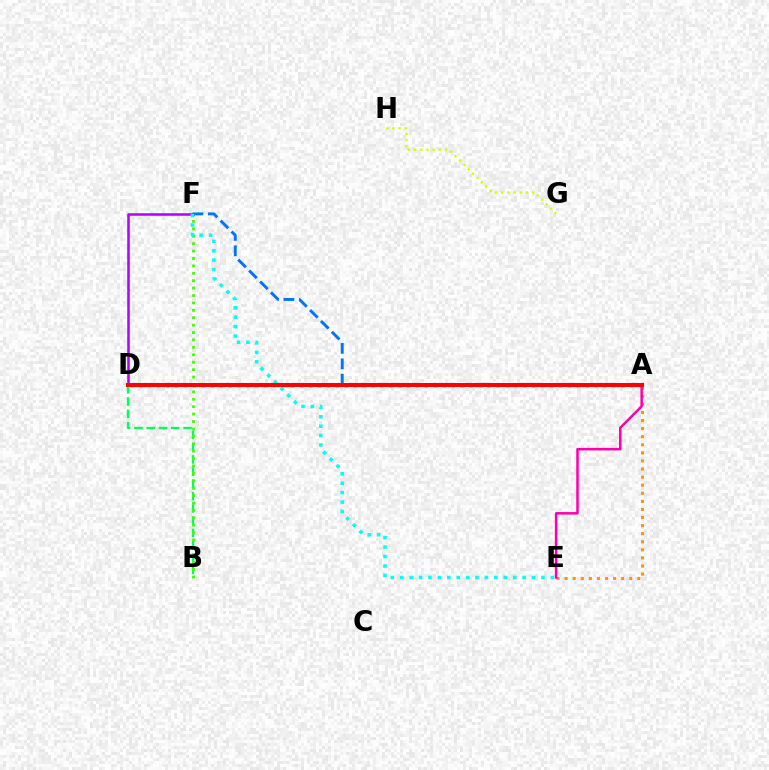{('A', 'D'): [{'color': '#2500ff', 'line_style': 'dotted', 'thickness': 2.43}, {'color': '#ff0000', 'line_style': 'solid', 'thickness': 2.91}], ('B', 'D'): [{'color': '#00ff5c', 'line_style': 'dashed', 'thickness': 1.67}], ('B', 'F'): [{'color': '#3dff00', 'line_style': 'dotted', 'thickness': 2.01}], ('A', 'E'): [{'color': '#ff9400', 'line_style': 'dotted', 'thickness': 2.2}, {'color': '#ff00ac', 'line_style': 'solid', 'thickness': 1.81}], ('D', 'F'): [{'color': '#b900ff', 'line_style': 'solid', 'thickness': 1.83}], ('G', 'H'): [{'color': '#d1ff00', 'line_style': 'dotted', 'thickness': 1.67}], ('A', 'F'): [{'color': '#0074ff', 'line_style': 'dashed', 'thickness': 2.1}], ('E', 'F'): [{'color': '#00fff6', 'line_style': 'dotted', 'thickness': 2.56}]}